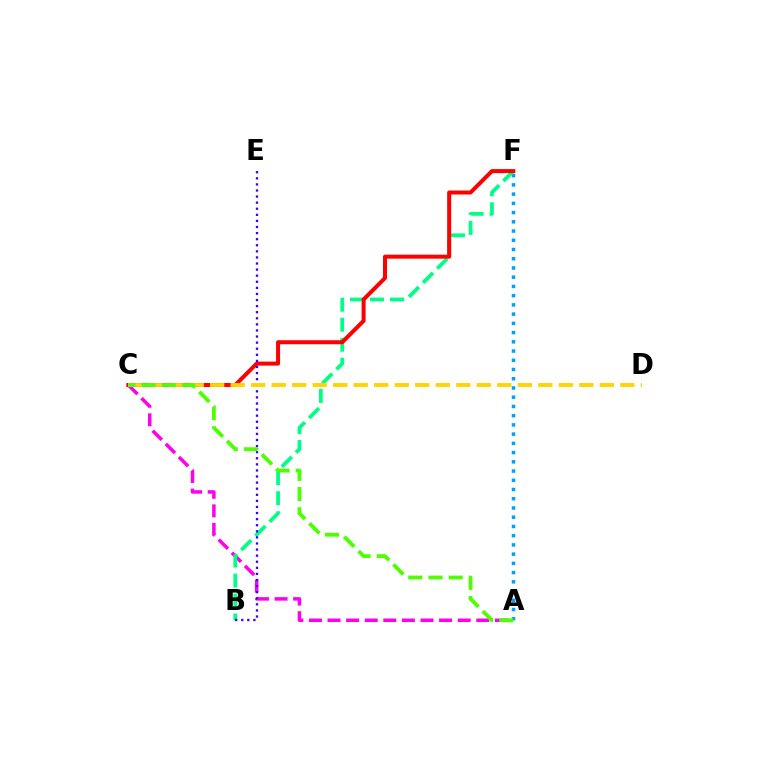{('A', 'F'): [{'color': '#009eff', 'line_style': 'dotted', 'thickness': 2.51}], ('A', 'C'): [{'color': '#ff00ed', 'line_style': 'dashed', 'thickness': 2.53}, {'color': '#4fff00', 'line_style': 'dashed', 'thickness': 2.75}], ('B', 'F'): [{'color': '#00ff86', 'line_style': 'dashed', 'thickness': 2.72}], ('C', 'F'): [{'color': '#ff0000', 'line_style': 'solid', 'thickness': 2.89}], ('B', 'E'): [{'color': '#3700ff', 'line_style': 'dotted', 'thickness': 1.65}], ('C', 'D'): [{'color': '#ffd500', 'line_style': 'dashed', 'thickness': 2.79}]}